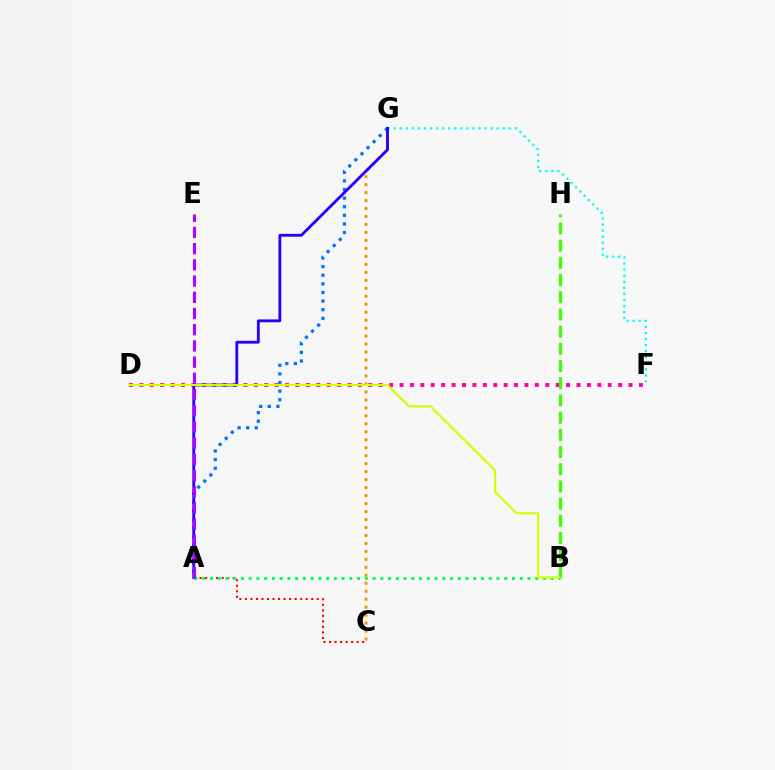{('D', 'F'): [{'color': '#ff00ac', 'line_style': 'dotted', 'thickness': 2.83}], ('F', 'G'): [{'color': '#00fff6', 'line_style': 'dotted', 'thickness': 1.65}], ('B', 'H'): [{'color': '#3dff00', 'line_style': 'dashed', 'thickness': 2.34}], ('A', 'G'): [{'color': '#0074ff', 'line_style': 'dotted', 'thickness': 2.34}, {'color': '#2500ff', 'line_style': 'solid', 'thickness': 2.05}], ('C', 'G'): [{'color': '#ff9400', 'line_style': 'dotted', 'thickness': 2.17}], ('A', 'C'): [{'color': '#ff0000', 'line_style': 'dotted', 'thickness': 1.5}], ('A', 'B'): [{'color': '#00ff5c', 'line_style': 'dotted', 'thickness': 2.1}], ('B', 'D'): [{'color': '#d1ff00', 'line_style': 'solid', 'thickness': 1.54}], ('A', 'E'): [{'color': '#b900ff', 'line_style': 'dashed', 'thickness': 2.2}]}